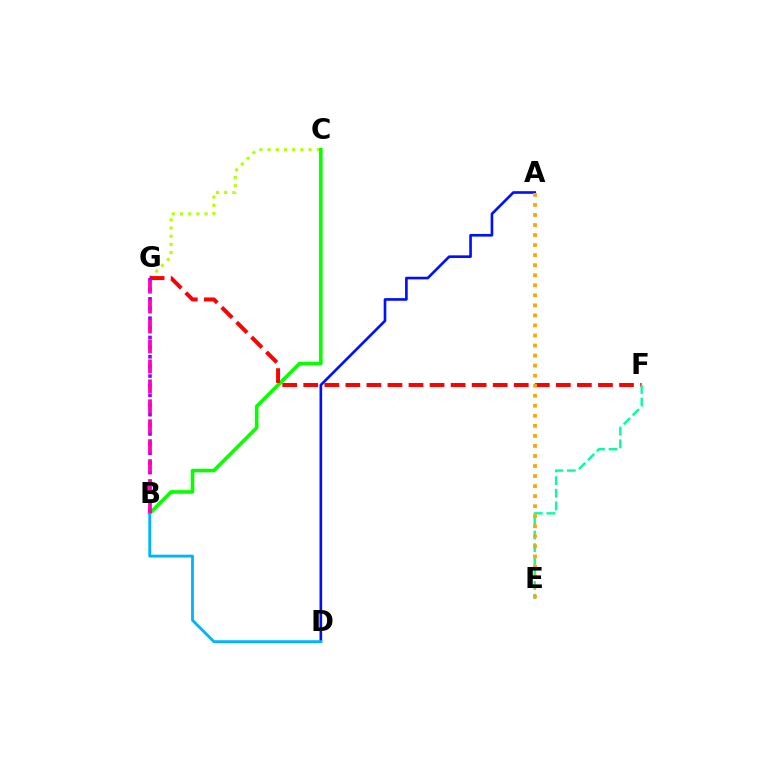{('C', 'G'): [{'color': '#b3ff00', 'line_style': 'dotted', 'thickness': 2.23}], ('A', 'D'): [{'color': '#0010ff', 'line_style': 'solid', 'thickness': 1.9}], ('B', 'C'): [{'color': '#08ff00', 'line_style': 'solid', 'thickness': 2.59}], ('F', 'G'): [{'color': '#ff0000', 'line_style': 'dashed', 'thickness': 2.86}], ('B', 'G'): [{'color': '#9b00ff', 'line_style': 'dotted', 'thickness': 2.62}, {'color': '#ff00bd', 'line_style': 'dashed', 'thickness': 2.71}], ('B', 'D'): [{'color': '#00b5ff', 'line_style': 'solid', 'thickness': 2.05}], ('E', 'F'): [{'color': '#00ff9d', 'line_style': 'dashed', 'thickness': 1.72}], ('A', 'E'): [{'color': '#ffa500', 'line_style': 'dotted', 'thickness': 2.73}]}